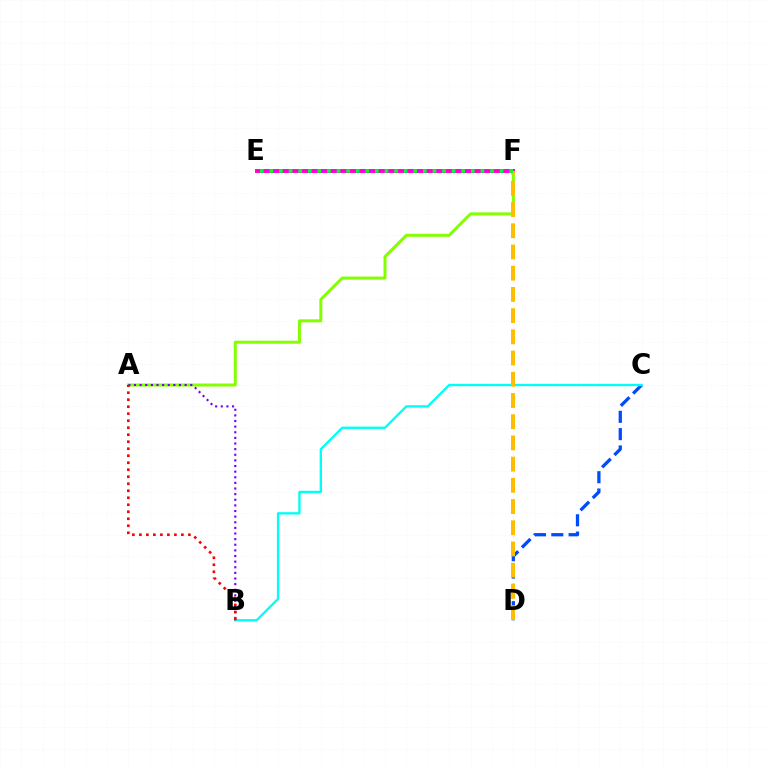{('A', 'F'): [{'color': '#84ff00', 'line_style': 'solid', 'thickness': 2.16}], ('E', 'F'): [{'color': '#ff00cf', 'line_style': 'solid', 'thickness': 2.83}, {'color': '#00ff39', 'line_style': 'dotted', 'thickness': 2.61}], ('A', 'B'): [{'color': '#7200ff', 'line_style': 'dotted', 'thickness': 1.53}, {'color': '#ff0000', 'line_style': 'dotted', 'thickness': 1.9}], ('C', 'D'): [{'color': '#004bff', 'line_style': 'dashed', 'thickness': 2.35}], ('B', 'C'): [{'color': '#00fff6', 'line_style': 'solid', 'thickness': 1.69}], ('D', 'F'): [{'color': '#ffbd00', 'line_style': 'dashed', 'thickness': 2.88}]}